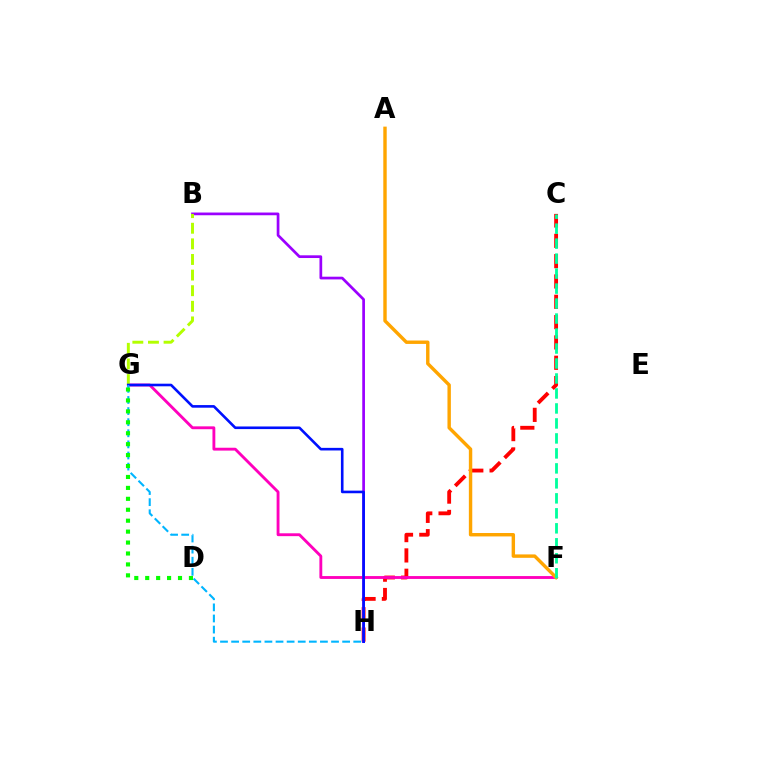{('C', 'H'): [{'color': '#ff0000', 'line_style': 'dashed', 'thickness': 2.76}], ('B', 'H'): [{'color': '#9b00ff', 'line_style': 'solid', 'thickness': 1.95}], ('F', 'G'): [{'color': '#ff00bd', 'line_style': 'solid', 'thickness': 2.06}], ('B', 'G'): [{'color': '#b3ff00', 'line_style': 'dashed', 'thickness': 2.12}], ('G', 'H'): [{'color': '#0010ff', 'line_style': 'solid', 'thickness': 1.88}, {'color': '#00b5ff', 'line_style': 'dashed', 'thickness': 1.51}], ('A', 'F'): [{'color': '#ffa500', 'line_style': 'solid', 'thickness': 2.46}], ('C', 'F'): [{'color': '#00ff9d', 'line_style': 'dashed', 'thickness': 2.04}], ('D', 'G'): [{'color': '#08ff00', 'line_style': 'dotted', 'thickness': 2.97}]}